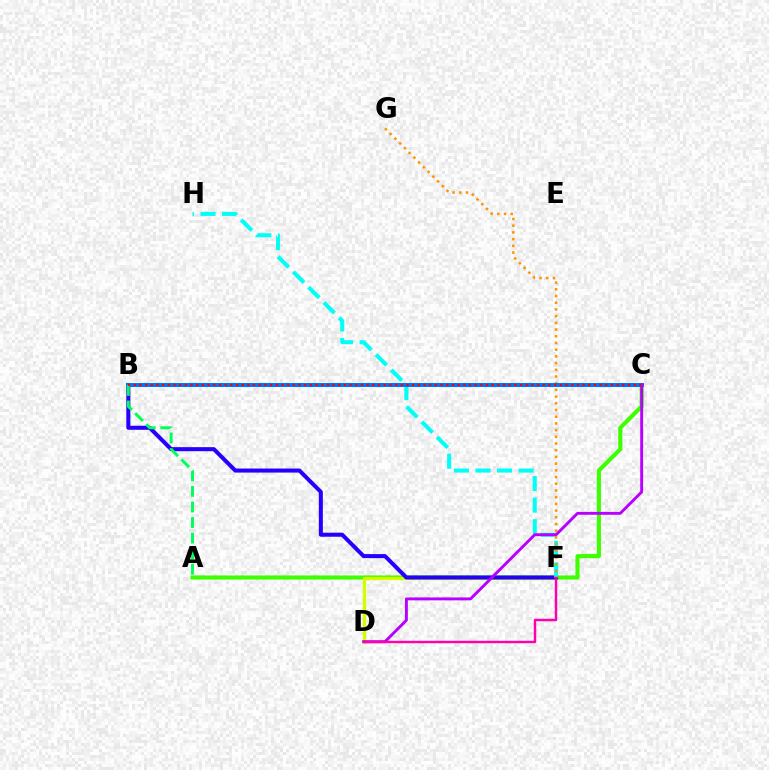{('A', 'C'): [{'color': '#3dff00', 'line_style': 'solid', 'thickness': 2.96}], ('D', 'F'): [{'color': '#d1ff00', 'line_style': 'solid', 'thickness': 2.4}, {'color': '#ff00ac', 'line_style': 'solid', 'thickness': 1.76}], ('B', 'F'): [{'color': '#2500ff', 'line_style': 'solid', 'thickness': 2.91}], ('F', 'H'): [{'color': '#00fff6', 'line_style': 'dashed', 'thickness': 2.93}], ('F', 'G'): [{'color': '#ff9400', 'line_style': 'dotted', 'thickness': 1.82}], ('B', 'C'): [{'color': '#0074ff', 'line_style': 'solid', 'thickness': 2.86}, {'color': '#ff0000', 'line_style': 'dotted', 'thickness': 1.54}], ('C', 'D'): [{'color': '#b900ff', 'line_style': 'solid', 'thickness': 2.09}], ('A', 'B'): [{'color': '#00ff5c', 'line_style': 'dashed', 'thickness': 2.11}]}